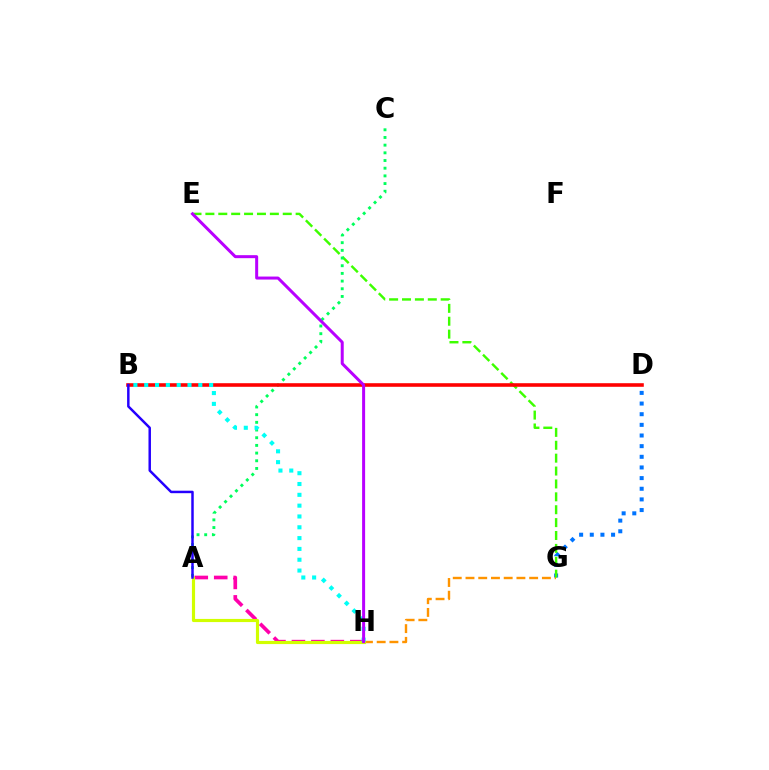{('D', 'G'): [{'color': '#0074ff', 'line_style': 'dotted', 'thickness': 2.89}], ('A', 'H'): [{'color': '#ff00ac', 'line_style': 'dashed', 'thickness': 2.64}, {'color': '#d1ff00', 'line_style': 'solid', 'thickness': 2.27}], ('G', 'H'): [{'color': '#ff9400', 'line_style': 'dashed', 'thickness': 1.73}], ('E', 'G'): [{'color': '#3dff00', 'line_style': 'dashed', 'thickness': 1.75}], ('A', 'C'): [{'color': '#00ff5c', 'line_style': 'dotted', 'thickness': 2.09}], ('B', 'D'): [{'color': '#ff0000', 'line_style': 'solid', 'thickness': 2.58}], ('A', 'B'): [{'color': '#2500ff', 'line_style': 'solid', 'thickness': 1.78}], ('B', 'H'): [{'color': '#00fff6', 'line_style': 'dotted', 'thickness': 2.94}], ('E', 'H'): [{'color': '#b900ff', 'line_style': 'solid', 'thickness': 2.16}]}